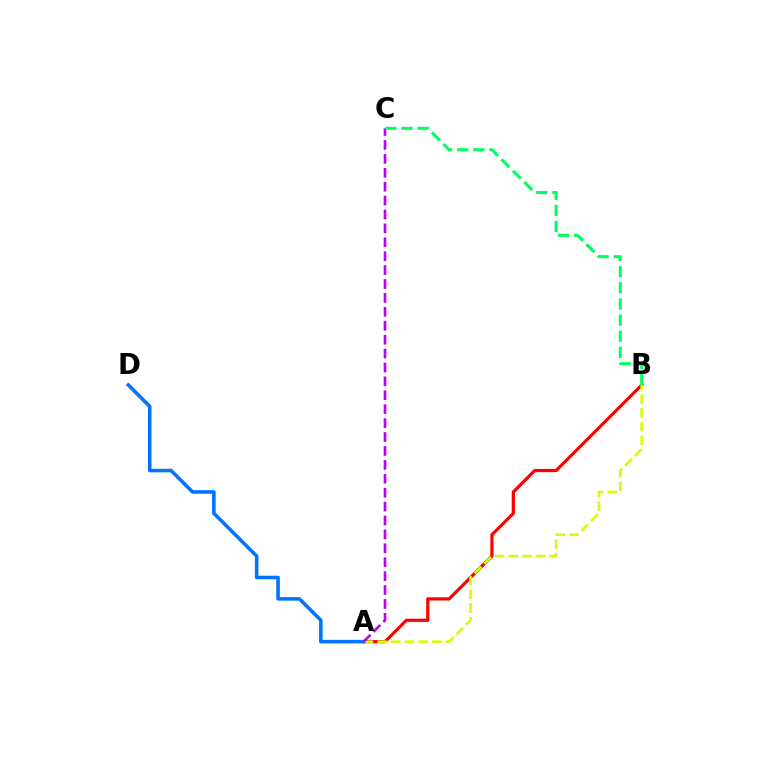{('A', 'B'): [{'color': '#ff0000', 'line_style': 'solid', 'thickness': 2.3}, {'color': '#d1ff00', 'line_style': 'dashed', 'thickness': 1.86}], ('A', 'D'): [{'color': '#0074ff', 'line_style': 'solid', 'thickness': 2.56}], ('A', 'C'): [{'color': '#b900ff', 'line_style': 'dashed', 'thickness': 1.89}], ('B', 'C'): [{'color': '#00ff5c', 'line_style': 'dashed', 'thickness': 2.19}]}